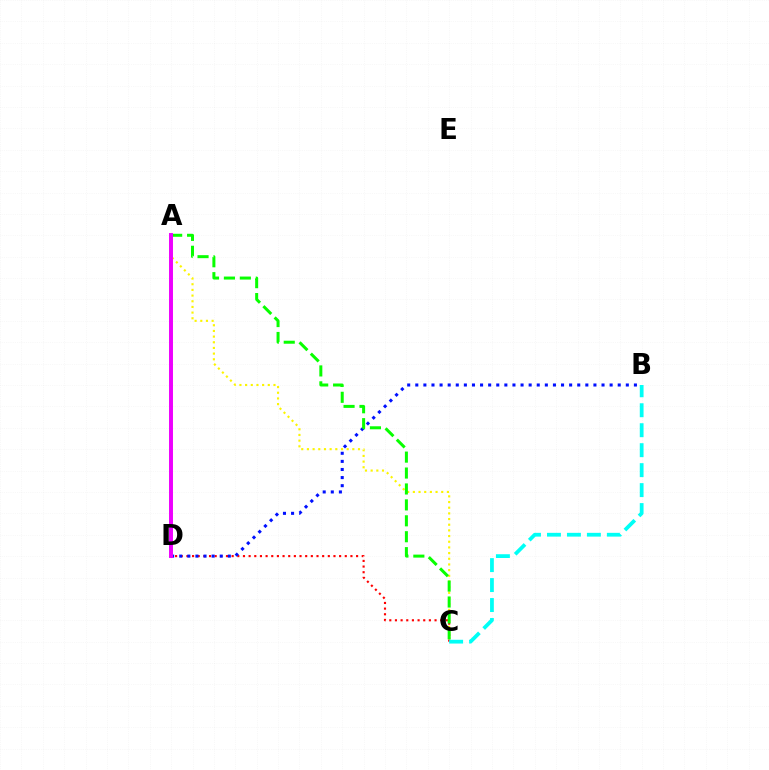{('C', 'D'): [{'color': '#ff0000', 'line_style': 'dotted', 'thickness': 1.54}], ('B', 'D'): [{'color': '#0010ff', 'line_style': 'dotted', 'thickness': 2.2}], ('A', 'C'): [{'color': '#fcf500', 'line_style': 'dotted', 'thickness': 1.54}, {'color': '#08ff00', 'line_style': 'dashed', 'thickness': 2.16}], ('B', 'C'): [{'color': '#00fff6', 'line_style': 'dashed', 'thickness': 2.71}], ('A', 'D'): [{'color': '#ee00ff', 'line_style': 'solid', 'thickness': 2.84}]}